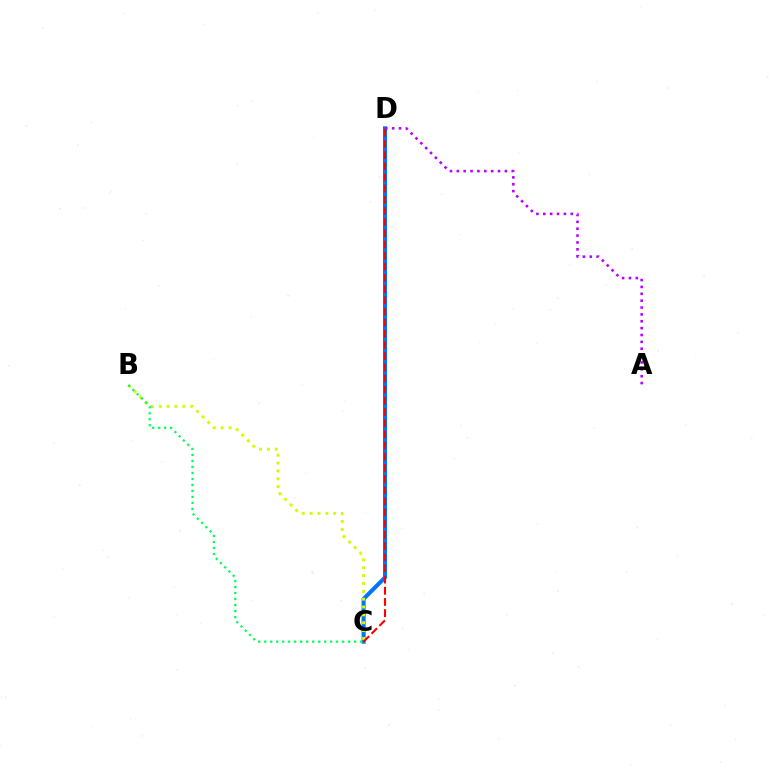{('C', 'D'): [{'color': '#0074ff', 'line_style': 'solid', 'thickness': 2.92}, {'color': '#ff0000', 'line_style': 'dashed', 'thickness': 1.52}], ('A', 'D'): [{'color': '#b900ff', 'line_style': 'dotted', 'thickness': 1.87}], ('B', 'C'): [{'color': '#d1ff00', 'line_style': 'dotted', 'thickness': 2.14}, {'color': '#00ff5c', 'line_style': 'dotted', 'thickness': 1.63}]}